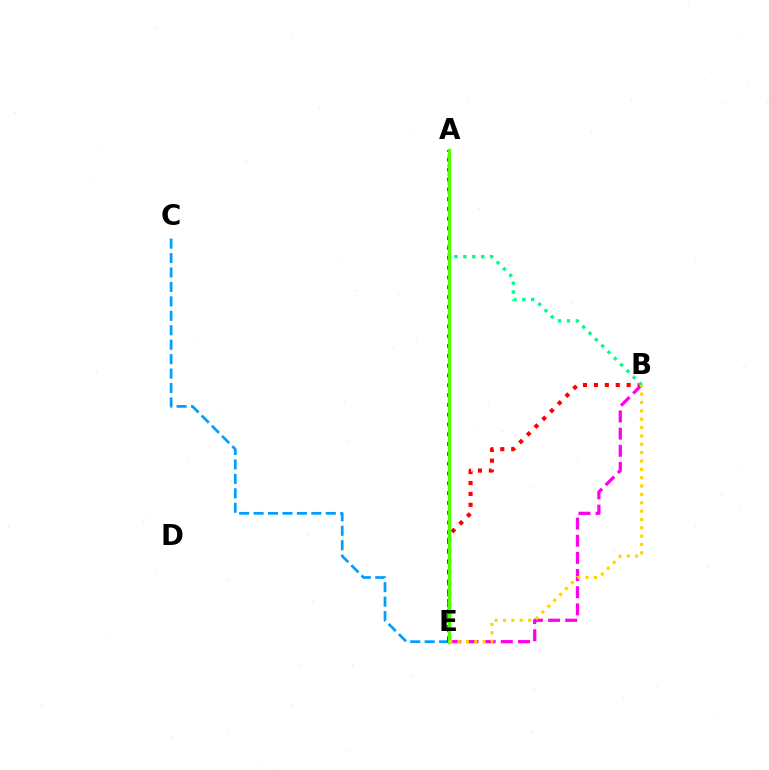{('B', 'E'): [{'color': '#ff0000', 'line_style': 'dotted', 'thickness': 2.97}, {'color': '#ff00ed', 'line_style': 'dashed', 'thickness': 2.33}, {'color': '#ffd500', 'line_style': 'dotted', 'thickness': 2.27}], ('C', 'E'): [{'color': '#009eff', 'line_style': 'dashed', 'thickness': 1.96}], ('A', 'B'): [{'color': '#00ff86', 'line_style': 'dotted', 'thickness': 2.42}], ('A', 'E'): [{'color': '#3700ff', 'line_style': 'dotted', 'thickness': 2.66}, {'color': '#4fff00', 'line_style': 'solid', 'thickness': 2.38}]}